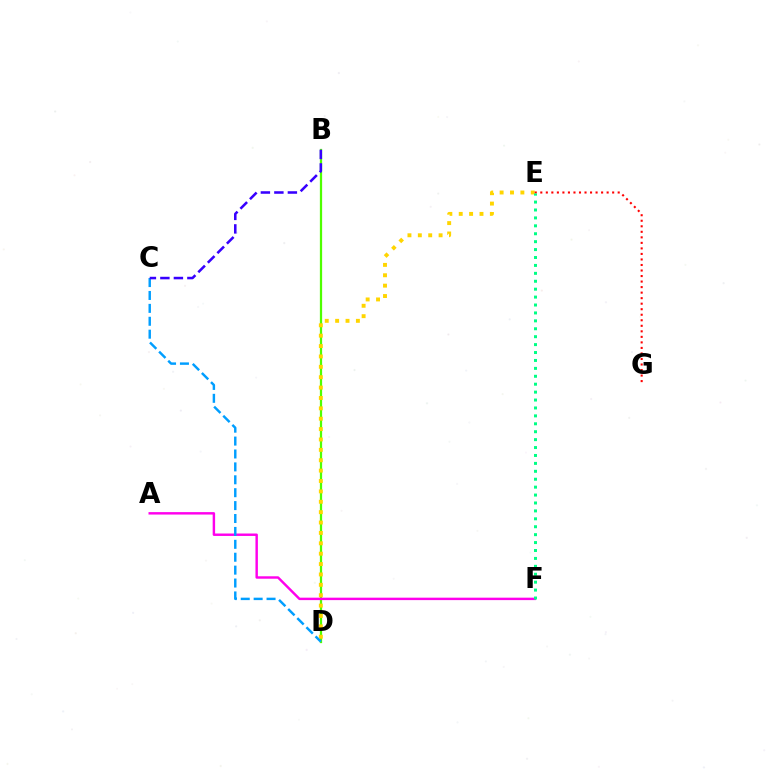{('B', 'D'): [{'color': '#4fff00', 'line_style': 'solid', 'thickness': 1.62}], ('A', 'F'): [{'color': '#ff00ed', 'line_style': 'solid', 'thickness': 1.75}], ('D', 'E'): [{'color': '#ffd500', 'line_style': 'dotted', 'thickness': 2.82}], ('C', 'D'): [{'color': '#009eff', 'line_style': 'dashed', 'thickness': 1.75}], ('E', 'G'): [{'color': '#ff0000', 'line_style': 'dotted', 'thickness': 1.5}], ('E', 'F'): [{'color': '#00ff86', 'line_style': 'dotted', 'thickness': 2.15}], ('B', 'C'): [{'color': '#3700ff', 'line_style': 'dashed', 'thickness': 1.83}]}